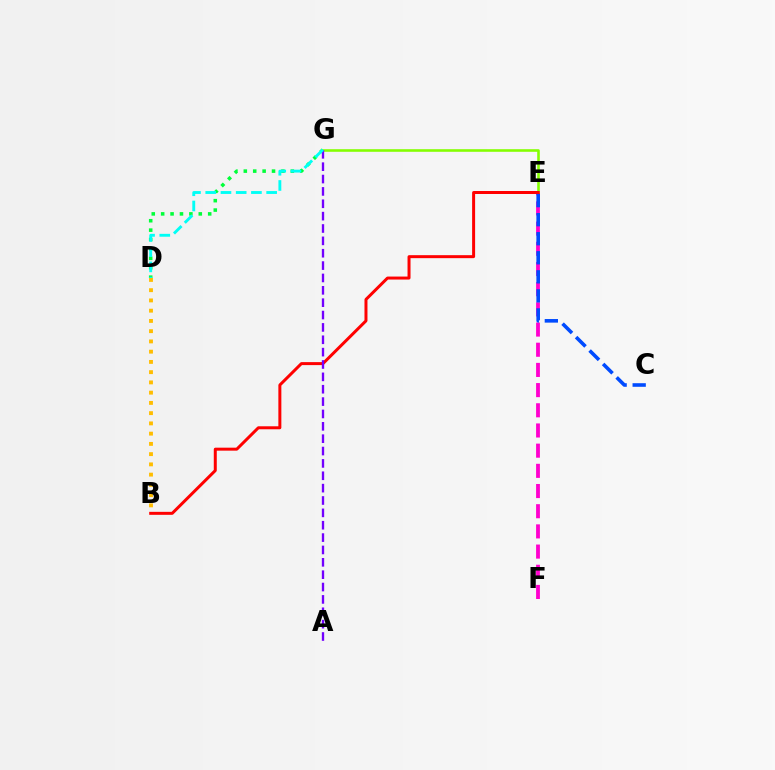{('D', 'G'): [{'color': '#00ff39', 'line_style': 'dotted', 'thickness': 2.56}, {'color': '#00fff6', 'line_style': 'dashed', 'thickness': 2.07}], ('E', 'G'): [{'color': '#84ff00', 'line_style': 'solid', 'thickness': 1.86}], ('E', 'F'): [{'color': '#ff00cf', 'line_style': 'dashed', 'thickness': 2.74}], ('B', 'E'): [{'color': '#ff0000', 'line_style': 'solid', 'thickness': 2.15}], ('A', 'G'): [{'color': '#7200ff', 'line_style': 'dashed', 'thickness': 1.68}], ('C', 'E'): [{'color': '#004bff', 'line_style': 'dashed', 'thickness': 2.59}], ('B', 'D'): [{'color': '#ffbd00', 'line_style': 'dotted', 'thickness': 2.78}]}